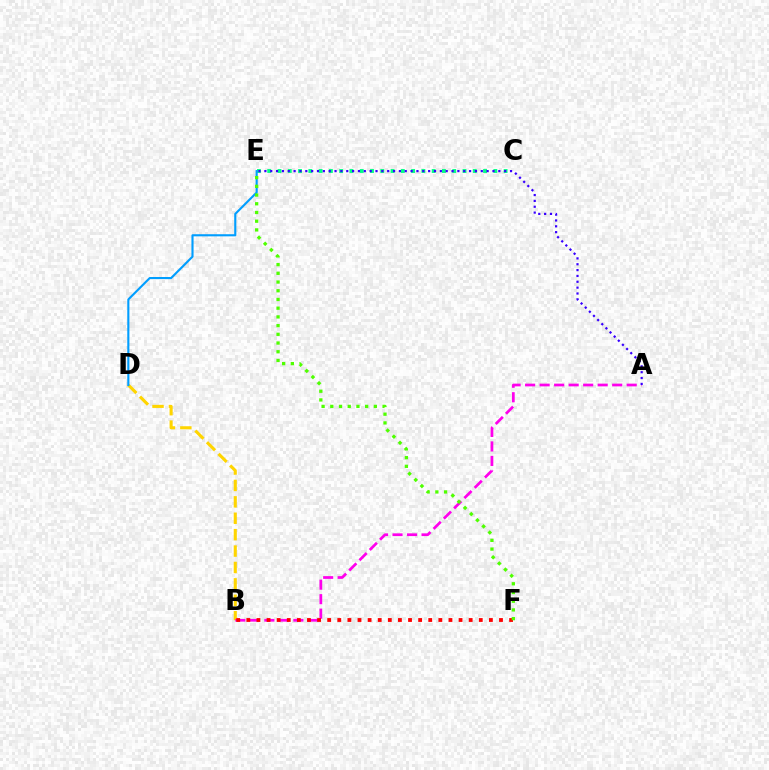{('B', 'D'): [{'color': '#ffd500', 'line_style': 'dashed', 'thickness': 2.23}], ('A', 'B'): [{'color': '#ff00ed', 'line_style': 'dashed', 'thickness': 1.97}], ('C', 'E'): [{'color': '#00ff86', 'line_style': 'dotted', 'thickness': 2.79}], ('D', 'E'): [{'color': '#009eff', 'line_style': 'solid', 'thickness': 1.53}], ('A', 'E'): [{'color': '#3700ff', 'line_style': 'dotted', 'thickness': 1.59}], ('B', 'F'): [{'color': '#ff0000', 'line_style': 'dotted', 'thickness': 2.75}], ('E', 'F'): [{'color': '#4fff00', 'line_style': 'dotted', 'thickness': 2.37}]}